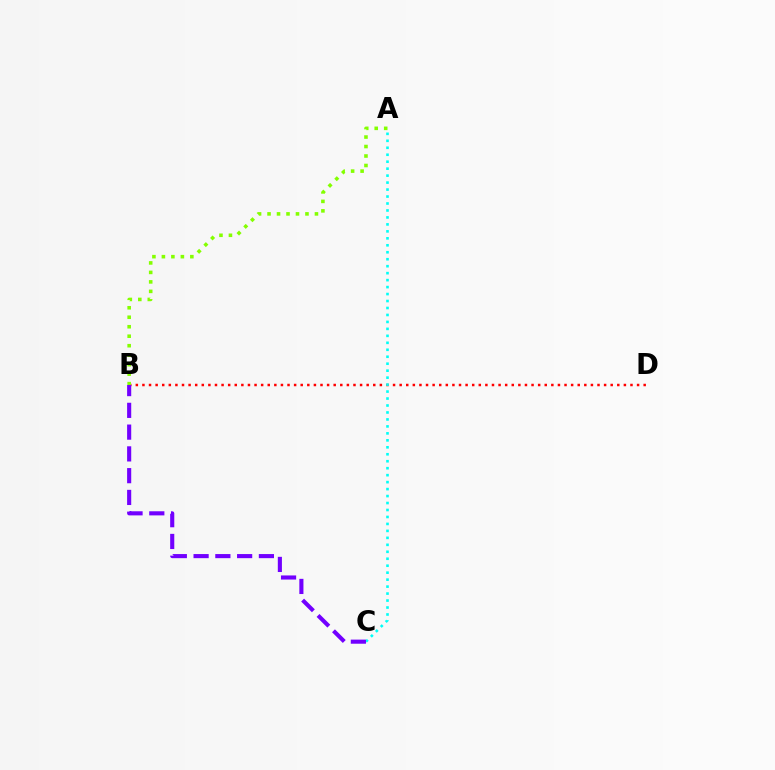{('B', 'D'): [{'color': '#ff0000', 'line_style': 'dotted', 'thickness': 1.79}], ('A', 'C'): [{'color': '#00fff6', 'line_style': 'dotted', 'thickness': 1.89}], ('B', 'C'): [{'color': '#7200ff', 'line_style': 'dashed', 'thickness': 2.96}], ('A', 'B'): [{'color': '#84ff00', 'line_style': 'dotted', 'thickness': 2.58}]}